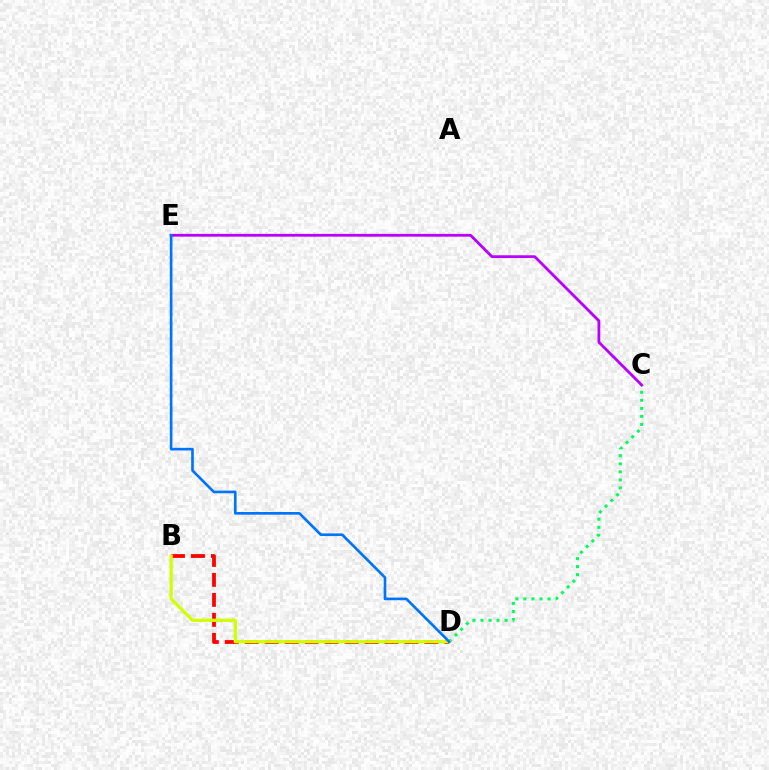{('C', 'D'): [{'color': '#00ff5c', 'line_style': 'dotted', 'thickness': 2.18}], ('B', 'D'): [{'color': '#ff0000', 'line_style': 'dashed', 'thickness': 2.71}, {'color': '#d1ff00', 'line_style': 'solid', 'thickness': 2.32}], ('C', 'E'): [{'color': '#b900ff', 'line_style': 'solid', 'thickness': 2.01}], ('D', 'E'): [{'color': '#0074ff', 'line_style': 'solid', 'thickness': 1.92}]}